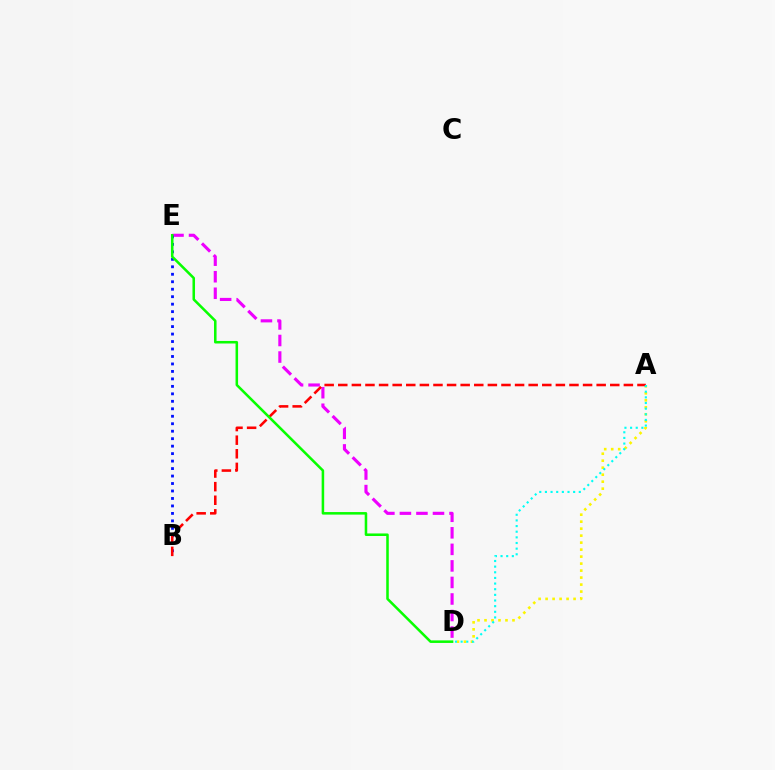{('A', 'D'): [{'color': '#fcf500', 'line_style': 'dotted', 'thickness': 1.9}, {'color': '#00fff6', 'line_style': 'dotted', 'thickness': 1.53}], ('D', 'E'): [{'color': '#ee00ff', 'line_style': 'dashed', 'thickness': 2.25}, {'color': '#08ff00', 'line_style': 'solid', 'thickness': 1.83}], ('B', 'E'): [{'color': '#0010ff', 'line_style': 'dotted', 'thickness': 2.03}], ('A', 'B'): [{'color': '#ff0000', 'line_style': 'dashed', 'thickness': 1.85}]}